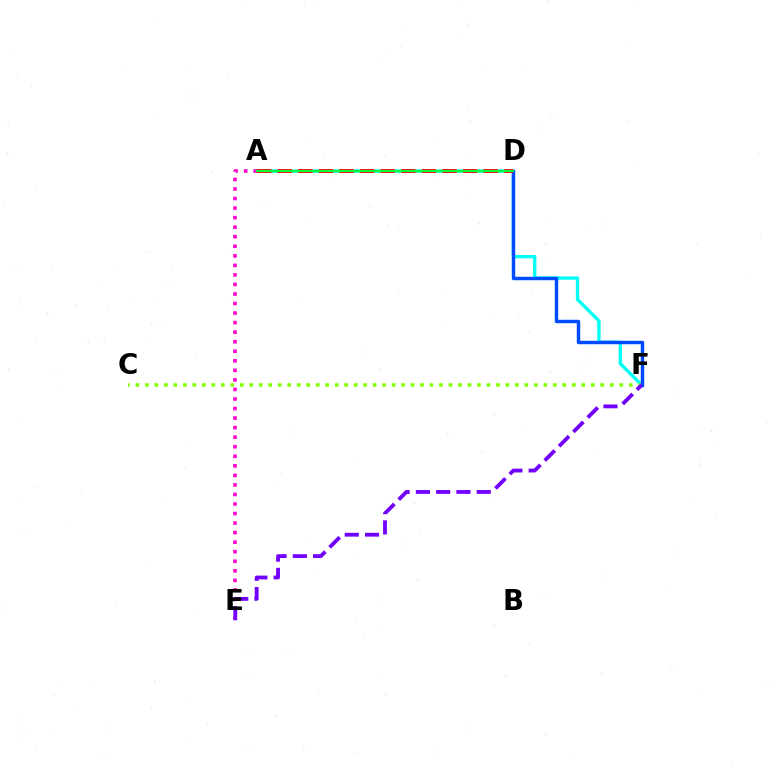{('A', 'D'): [{'color': '#ffbd00', 'line_style': 'dotted', 'thickness': 1.81}, {'color': '#ff0000', 'line_style': 'dashed', 'thickness': 2.8}, {'color': '#00ff39', 'line_style': 'solid', 'thickness': 1.55}], ('A', 'F'): [{'color': '#00fff6', 'line_style': 'solid', 'thickness': 2.4}], ('C', 'F'): [{'color': '#84ff00', 'line_style': 'dotted', 'thickness': 2.58}], ('D', 'F'): [{'color': '#004bff', 'line_style': 'solid', 'thickness': 2.49}], ('A', 'E'): [{'color': '#ff00cf', 'line_style': 'dotted', 'thickness': 2.59}], ('E', 'F'): [{'color': '#7200ff', 'line_style': 'dashed', 'thickness': 2.75}]}